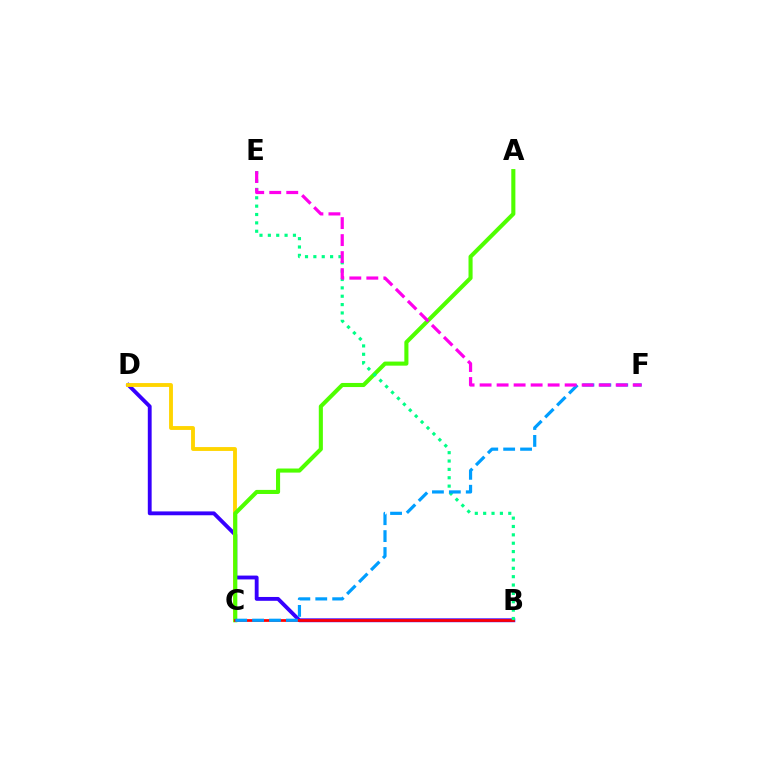{('B', 'D'): [{'color': '#3700ff', 'line_style': 'solid', 'thickness': 2.77}], ('C', 'D'): [{'color': '#ffd500', 'line_style': 'solid', 'thickness': 2.78}], ('A', 'C'): [{'color': '#4fff00', 'line_style': 'solid', 'thickness': 2.94}], ('B', 'C'): [{'color': '#ff0000', 'line_style': 'solid', 'thickness': 1.97}], ('B', 'E'): [{'color': '#00ff86', 'line_style': 'dotted', 'thickness': 2.27}], ('C', 'F'): [{'color': '#009eff', 'line_style': 'dashed', 'thickness': 2.3}], ('E', 'F'): [{'color': '#ff00ed', 'line_style': 'dashed', 'thickness': 2.31}]}